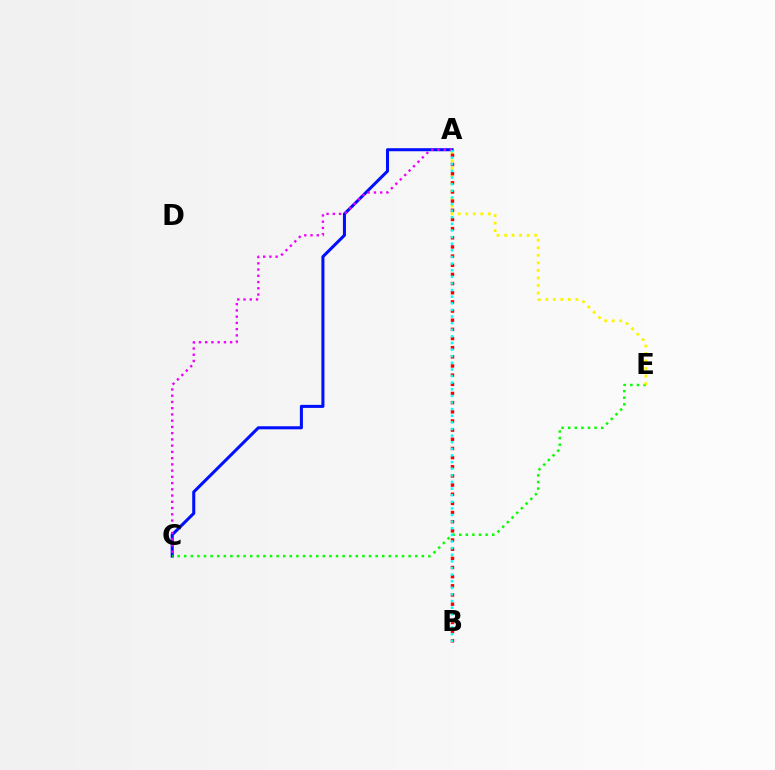{('A', 'C'): [{'color': '#0010ff', 'line_style': 'solid', 'thickness': 2.19}, {'color': '#ee00ff', 'line_style': 'dotted', 'thickness': 1.7}], ('C', 'E'): [{'color': '#08ff00', 'line_style': 'dotted', 'thickness': 1.79}], ('A', 'E'): [{'color': '#fcf500', 'line_style': 'dotted', 'thickness': 2.05}], ('A', 'B'): [{'color': '#ff0000', 'line_style': 'dotted', 'thickness': 2.49}, {'color': '#00fff6', 'line_style': 'dotted', 'thickness': 1.8}]}